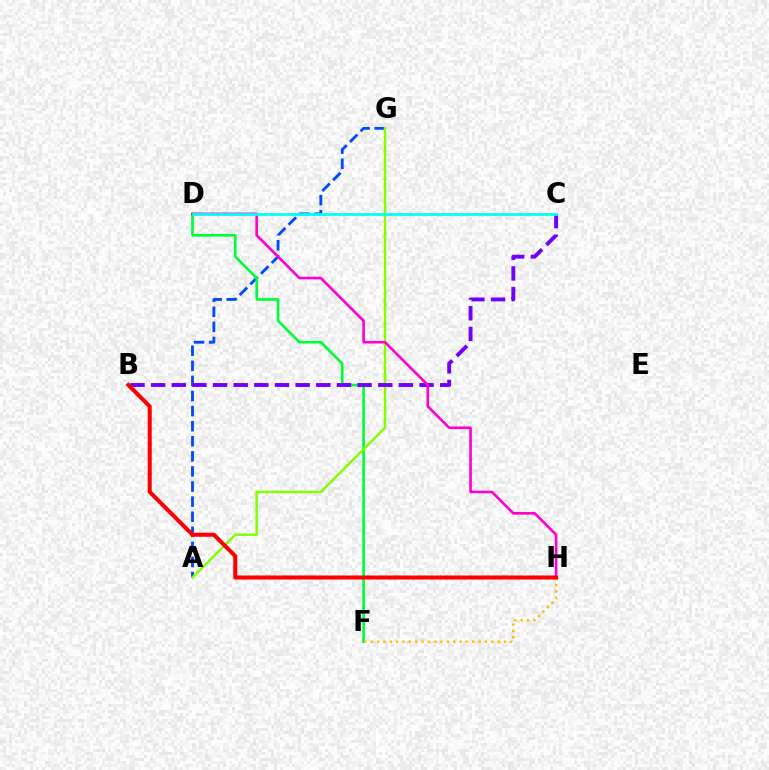{('A', 'G'): [{'color': '#004bff', 'line_style': 'dashed', 'thickness': 2.05}, {'color': '#84ff00', 'line_style': 'solid', 'thickness': 1.77}], ('D', 'F'): [{'color': '#00ff39', 'line_style': 'solid', 'thickness': 1.93}], ('F', 'H'): [{'color': '#ffbd00', 'line_style': 'dotted', 'thickness': 1.72}], ('B', 'C'): [{'color': '#7200ff', 'line_style': 'dashed', 'thickness': 2.8}], ('D', 'H'): [{'color': '#ff00cf', 'line_style': 'solid', 'thickness': 1.9}], ('C', 'D'): [{'color': '#00fff6', 'line_style': 'solid', 'thickness': 1.97}], ('B', 'H'): [{'color': '#ff0000', 'line_style': 'solid', 'thickness': 2.91}]}